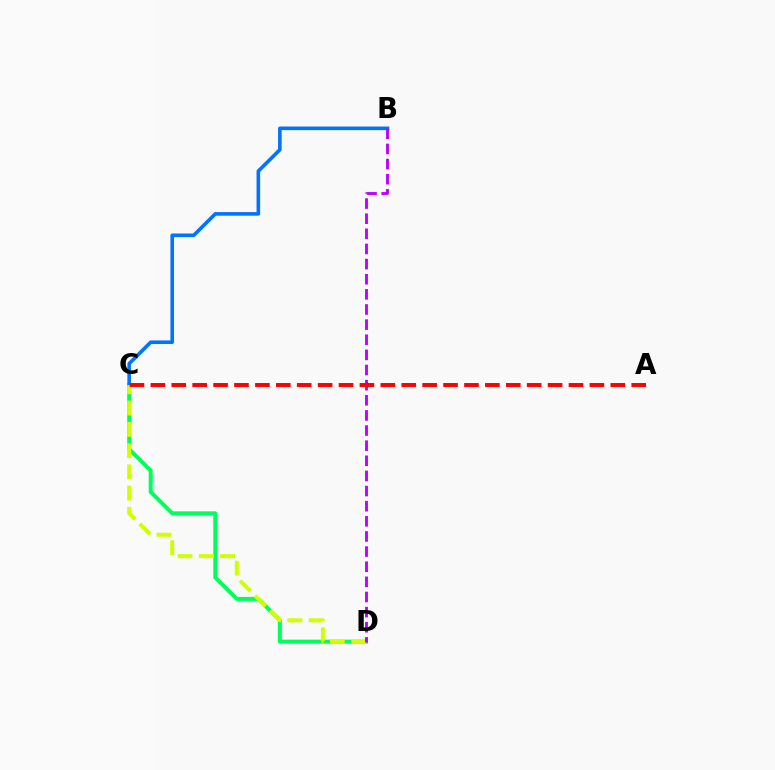{('C', 'D'): [{'color': '#00ff5c', 'line_style': 'solid', 'thickness': 2.87}, {'color': '#d1ff00', 'line_style': 'dashed', 'thickness': 2.89}], ('B', 'C'): [{'color': '#0074ff', 'line_style': 'solid', 'thickness': 2.59}], ('B', 'D'): [{'color': '#b900ff', 'line_style': 'dashed', 'thickness': 2.06}], ('A', 'C'): [{'color': '#ff0000', 'line_style': 'dashed', 'thickness': 2.84}]}